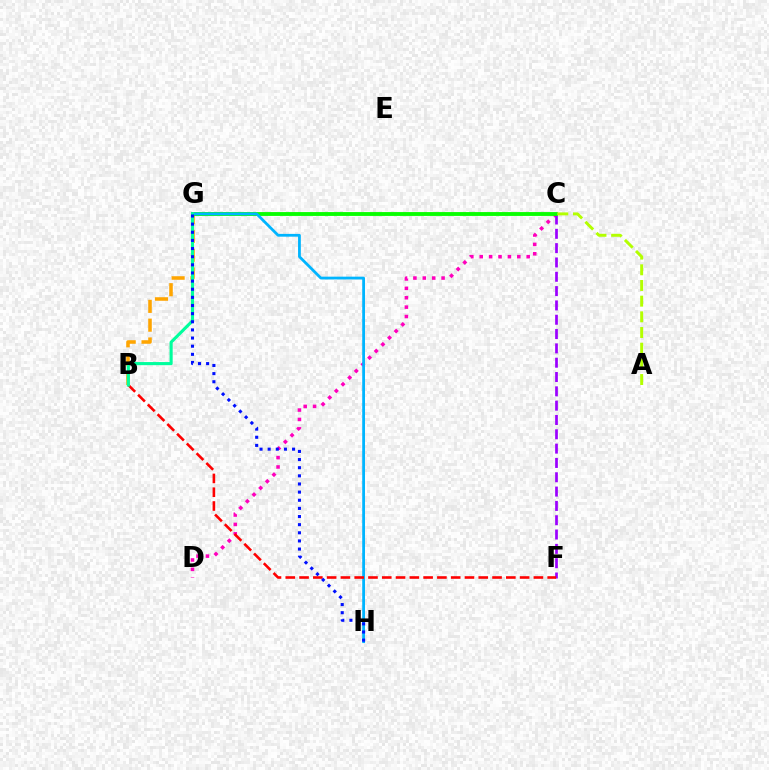{('C', 'D'): [{'color': '#ff00bd', 'line_style': 'dotted', 'thickness': 2.55}], ('C', 'F'): [{'color': '#9b00ff', 'line_style': 'dashed', 'thickness': 1.95}], ('B', 'G'): [{'color': '#ffa500', 'line_style': 'dashed', 'thickness': 2.56}, {'color': '#00ff9d', 'line_style': 'solid', 'thickness': 2.24}], ('C', 'G'): [{'color': '#08ff00', 'line_style': 'solid', 'thickness': 2.77}], ('A', 'C'): [{'color': '#b3ff00', 'line_style': 'dashed', 'thickness': 2.13}], ('G', 'H'): [{'color': '#00b5ff', 'line_style': 'solid', 'thickness': 2.0}, {'color': '#0010ff', 'line_style': 'dotted', 'thickness': 2.21}], ('B', 'F'): [{'color': '#ff0000', 'line_style': 'dashed', 'thickness': 1.87}]}